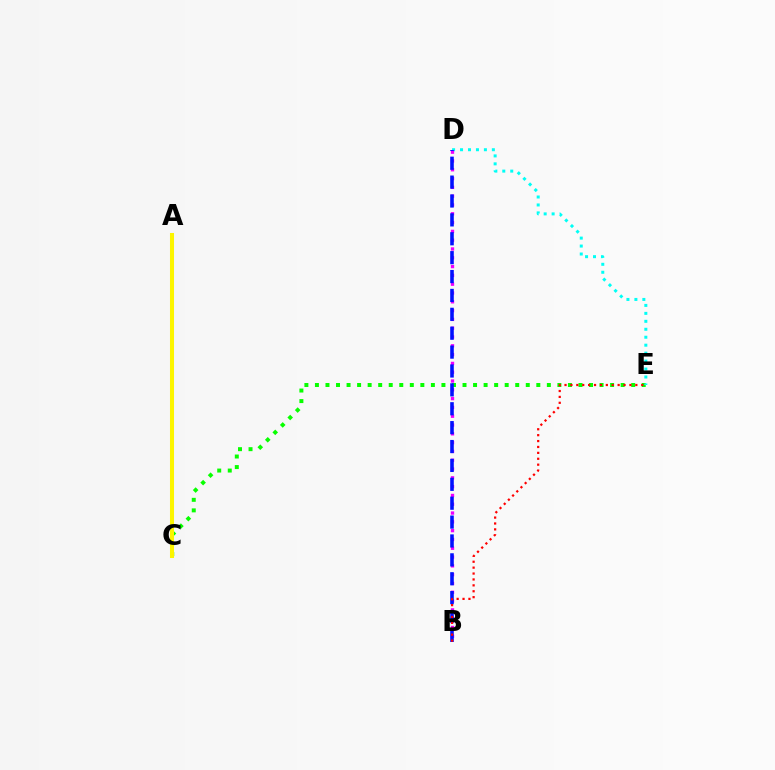{('C', 'E'): [{'color': '#08ff00', 'line_style': 'dotted', 'thickness': 2.86}], ('D', 'E'): [{'color': '#00fff6', 'line_style': 'dotted', 'thickness': 2.16}], ('B', 'D'): [{'color': '#ee00ff', 'line_style': 'dotted', 'thickness': 2.39}, {'color': '#0010ff', 'line_style': 'dashed', 'thickness': 2.57}], ('A', 'C'): [{'color': '#fcf500', 'line_style': 'solid', 'thickness': 2.91}], ('B', 'E'): [{'color': '#ff0000', 'line_style': 'dotted', 'thickness': 1.6}]}